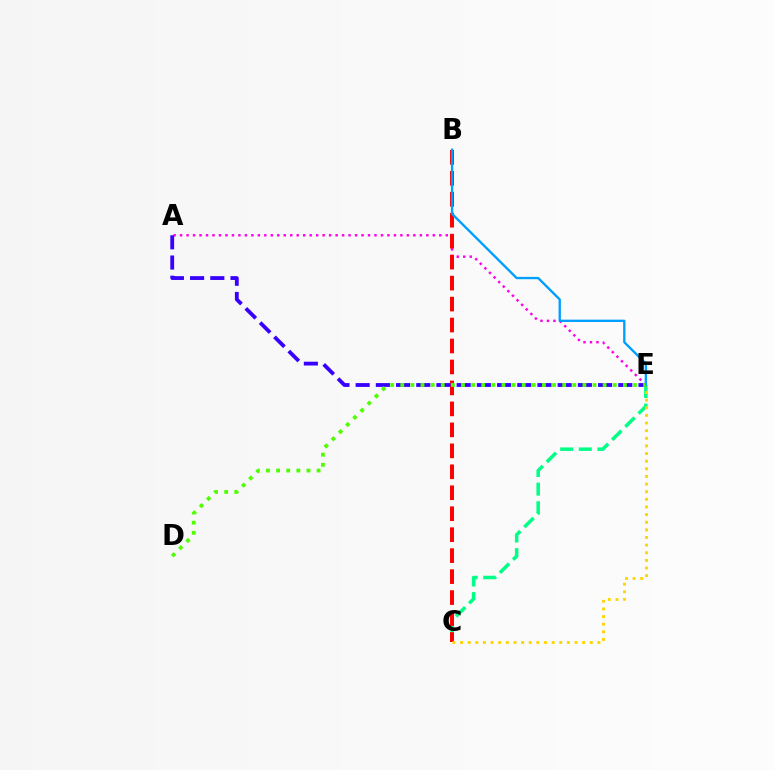{('C', 'E'): [{'color': '#00ff86', 'line_style': 'dashed', 'thickness': 2.53}, {'color': '#ffd500', 'line_style': 'dotted', 'thickness': 2.07}], ('A', 'E'): [{'color': '#ff00ed', 'line_style': 'dotted', 'thickness': 1.76}, {'color': '#3700ff', 'line_style': 'dashed', 'thickness': 2.74}], ('B', 'C'): [{'color': '#ff0000', 'line_style': 'dashed', 'thickness': 2.85}], ('B', 'E'): [{'color': '#009eff', 'line_style': 'solid', 'thickness': 1.69}], ('D', 'E'): [{'color': '#4fff00', 'line_style': 'dotted', 'thickness': 2.75}]}